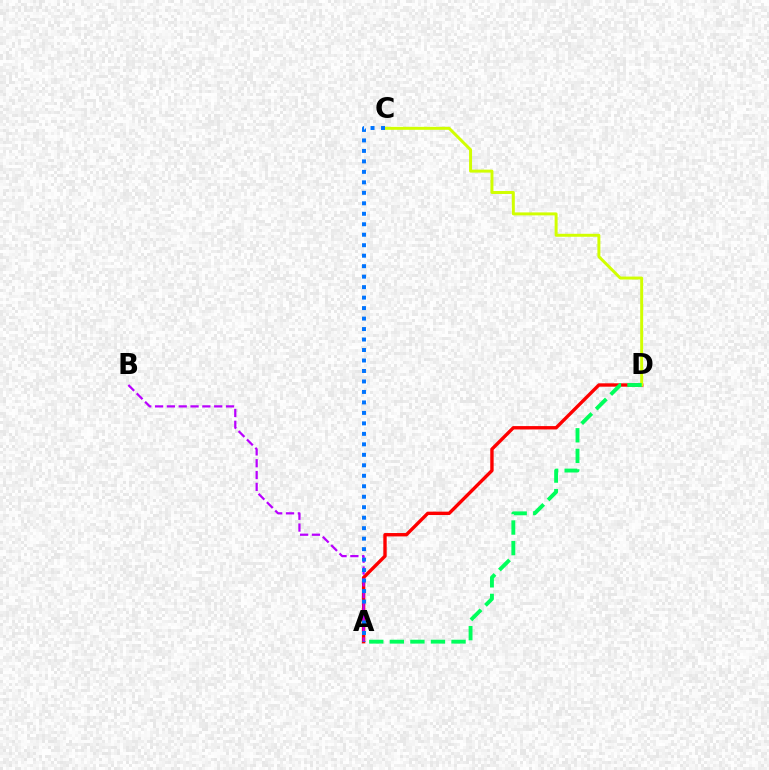{('A', 'D'): [{'color': '#ff0000', 'line_style': 'solid', 'thickness': 2.43}, {'color': '#00ff5c', 'line_style': 'dashed', 'thickness': 2.79}], ('C', 'D'): [{'color': '#d1ff00', 'line_style': 'solid', 'thickness': 2.13}], ('A', 'B'): [{'color': '#b900ff', 'line_style': 'dashed', 'thickness': 1.61}], ('A', 'C'): [{'color': '#0074ff', 'line_style': 'dotted', 'thickness': 2.85}]}